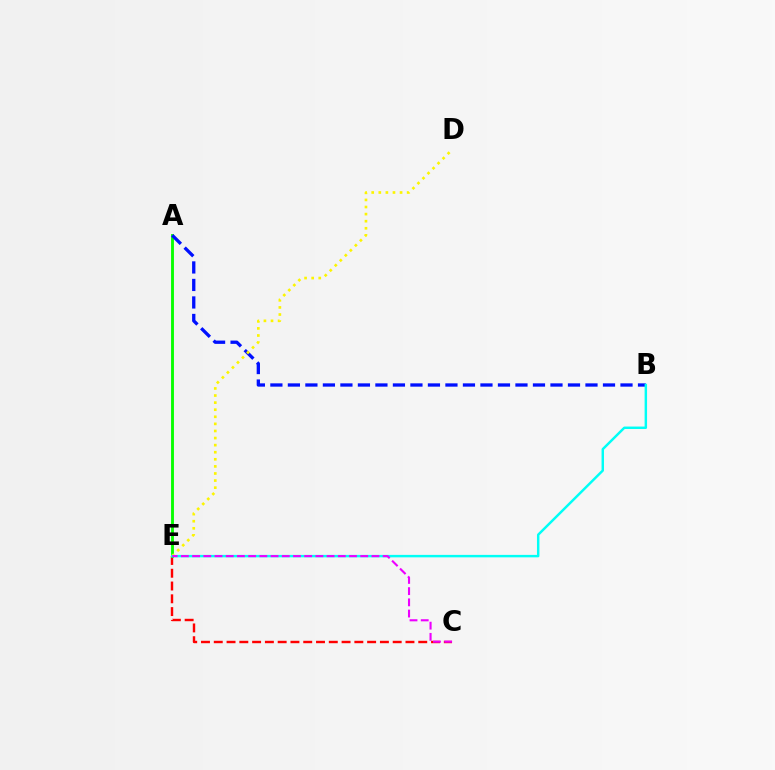{('C', 'E'): [{'color': '#ff0000', 'line_style': 'dashed', 'thickness': 1.74}, {'color': '#ee00ff', 'line_style': 'dashed', 'thickness': 1.52}], ('A', 'E'): [{'color': '#08ff00', 'line_style': 'solid', 'thickness': 2.07}], ('A', 'B'): [{'color': '#0010ff', 'line_style': 'dashed', 'thickness': 2.38}], ('D', 'E'): [{'color': '#fcf500', 'line_style': 'dotted', 'thickness': 1.93}], ('B', 'E'): [{'color': '#00fff6', 'line_style': 'solid', 'thickness': 1.77}]}